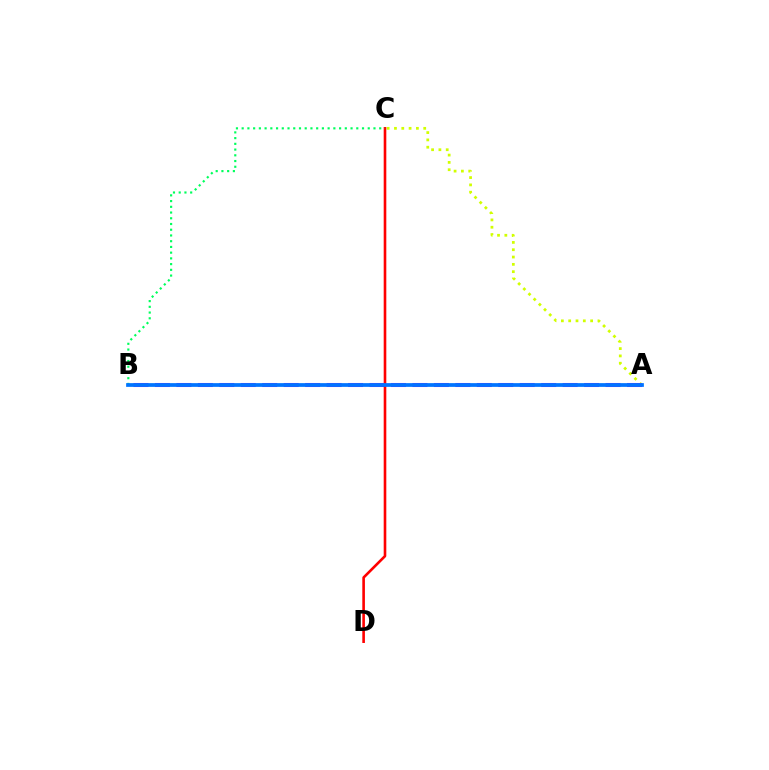{('A', 'C'): [{'color': '#d1ff00', 'line_style': 'dotted', 'thickness': 1.99}], ('A', 'B'): [{'color': '#b900ff', 'line_style': 'dashed', 'thickness': 2.92}, {'color': '#0074ff', 'line_style': 'solid', 'thickness': 2.69}], ('C', 'D'): [{'color': '#ff0000', 'line_style': 'solid', 'thickness': 1.88}], ('B', 'C'): [{'color': '#00ff5c', 'line_style': 'dotted', 'thickness': 1.56}]}